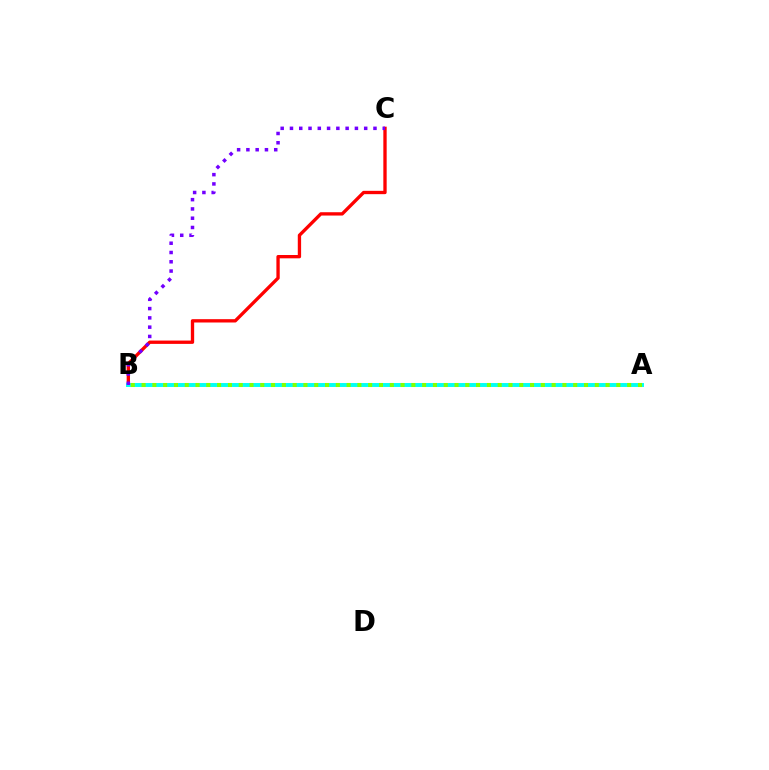{('B', 'C'): [{'color': '#ff0000', 'line_style': 'solid', 'thickness': 2.39}, {'color': '#7200ff', 'line_style': 'dotted', 'thickness': 2.52}], ('A', 'B'): [{'color': '#00fff6', 'line_style': 'solid', 'thickness': 2.84}, {'color': '#84ff00', 'line_style': 'dotted', 'thickness': 2.93}]}